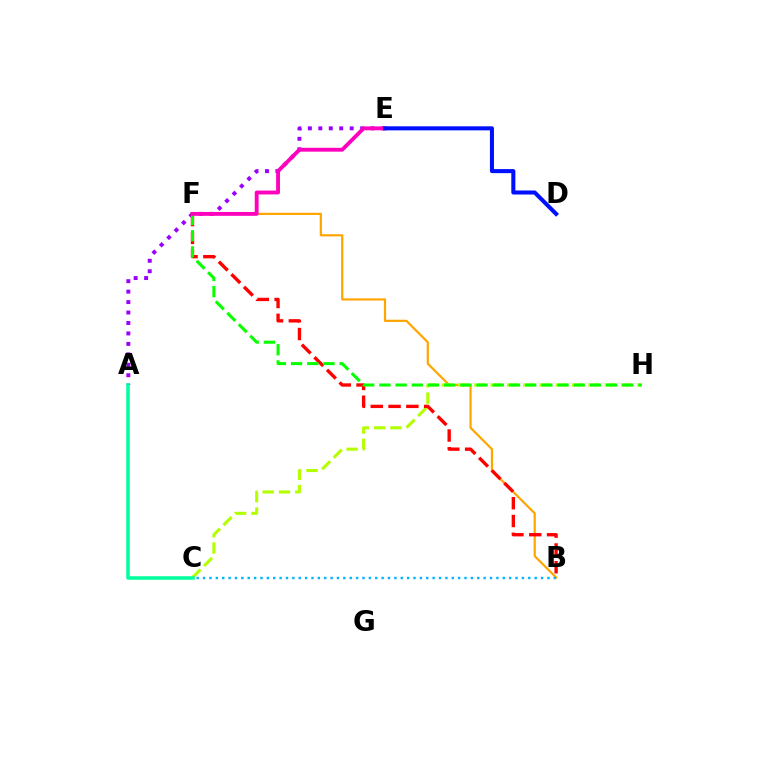{('A', 'E'): [{'color': '#9b00ff', 'line_style': 'dotted', 'thickness': 2.84}], ('B', 'F'): [{'color': '#ffa500', 'line_style': 'solid', 'thickness': 1.58}, {'color': '#ff0000', 'line_style': 'dashed', 'thickness': 2.42}], ('C', 'H'): [{'color': '#b3ff00', 'line_style': 'dashed', 'thickness': 2.22}], ('A', 'C'): [{'color': '#00ff9d', 'line_style': 'solid', 'thickness': 2.52}], ('F', 'H'): [{'color': '#08ff00', 'line_style': 'dashed', 'thickness': 2.2}], ('E', 'F'): [{'color': '#ff00bd', 'line_style': 'solid', 'thickness': 2.78}], ('B', 'C'): [{'color': '#00b5ff', 'line_style': 'dotted', 'thickness': 1.73}], ('D', 'E'): [{'color': '#0010ff', 'line_style': 'solid', 'thickness': 2.92}]}